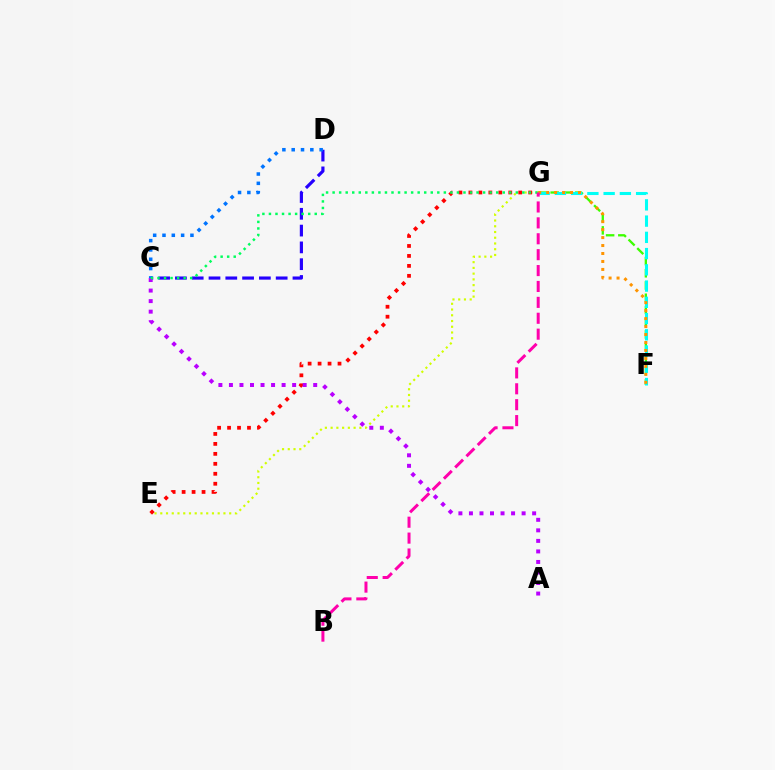{('F', 'G'): [{'color': '#3dff00', 'line_style': 'dashed', 'thickness': 1.66}, {'color': '#00fff6', 'line_style': 'dashed', 'thickness': 2.21}, {'color': '#ff9400', 'line_style': 'dotted', 'thickness': 2.16}], ('E', 'G'): [{'color': '#d1ff00', 'line_style': 'dotted', 'thickness': 1.56}, {'color': '#ff0000', 'line_style': 'dotted', 'thickness': 2.71}], ('C', 'D'): [{'color': '#2500ff', 'line_style': 'dashed', 'thickness': 2.28}, {'color': '#0074ff', 'line_style': 'dotted', 'thickness': 2.53}], ('A', 'C'): [{'color': '#b900ff', 'line_style': 'dotted', 'thickness': 2.86}], ('C', 'G'): [{'color': '#00ff5c', 'line_style': 'dotted', 'thickness': 1.78}], ('B', 'G'): [{'color': '#ff00ac', 'line_style': 'dashed', 'thickness': 2.16}]}